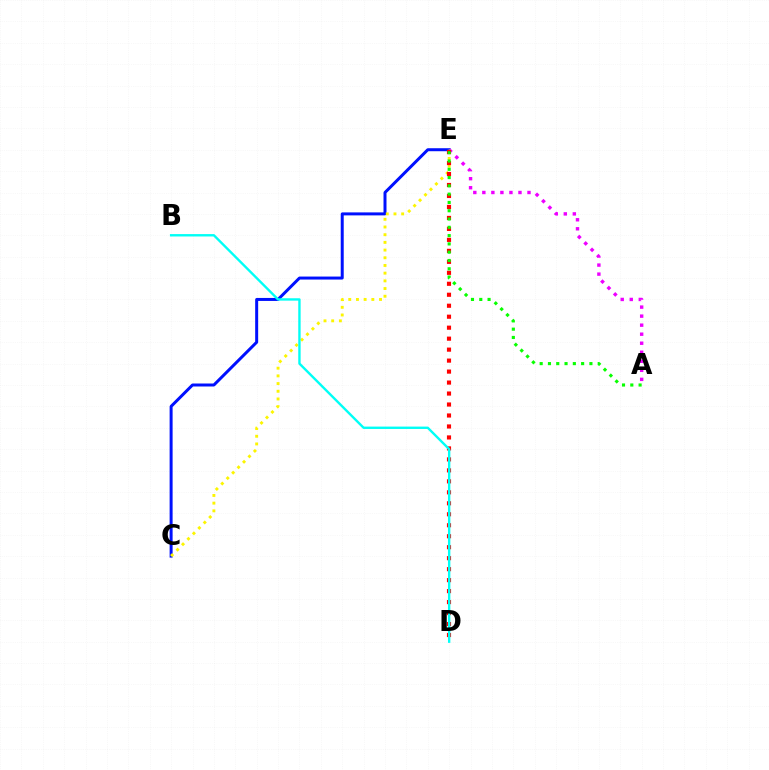{('C', 'E'): [{'color': '#0010ff', 'line_style': 'solid', 'thickness': 2.15}, {'color': '#fcf500', 'line_style': 'dotted', 'thickness': 2.09}], ('A', 'E'): [{'color': '#ee00ff', 'line_style': 'dotted', 'thickness': 2.45}, {'color': '#08ff00', 'line_style': 'dotted', 'thickness': 2.25}], ('D', 'E'): [{'color': '#ff0000', 'line_style': 'dotted', 'thickness': 2.98}], ('B', 'D'): [{'color': '#00fff6', 'line_style': 'solid', 'thickness': 1.71}]}